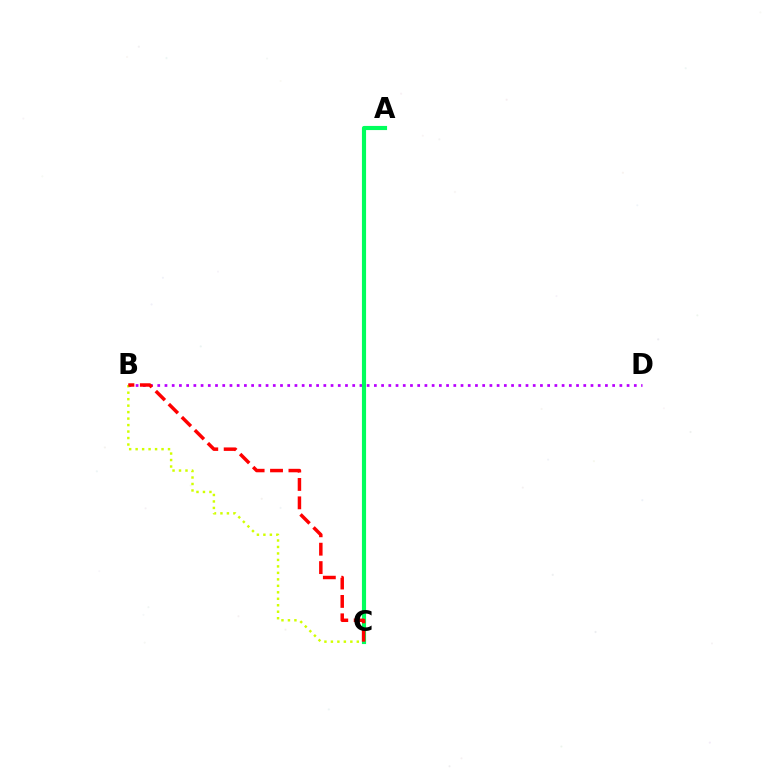{('A', 'C'): [{'color': '#0074ff', 'line_style': 'solid', 'thickness': 1.7}, {'color': '#00ff5c', 'line_style': 'solid', 'thickness': 2.98}], ('B', 'D'): [{'color': '#b900ff', 'line_style': 'dotted', 'thickness': 1.96}], ('B', 'C'): [{'color': '#d1ff00', 'line_style': 'dotted', 'thickness': 1.76}, {'color': '#ff0000', 'line_style': 'dashed', 'thickness': 2.5}]}